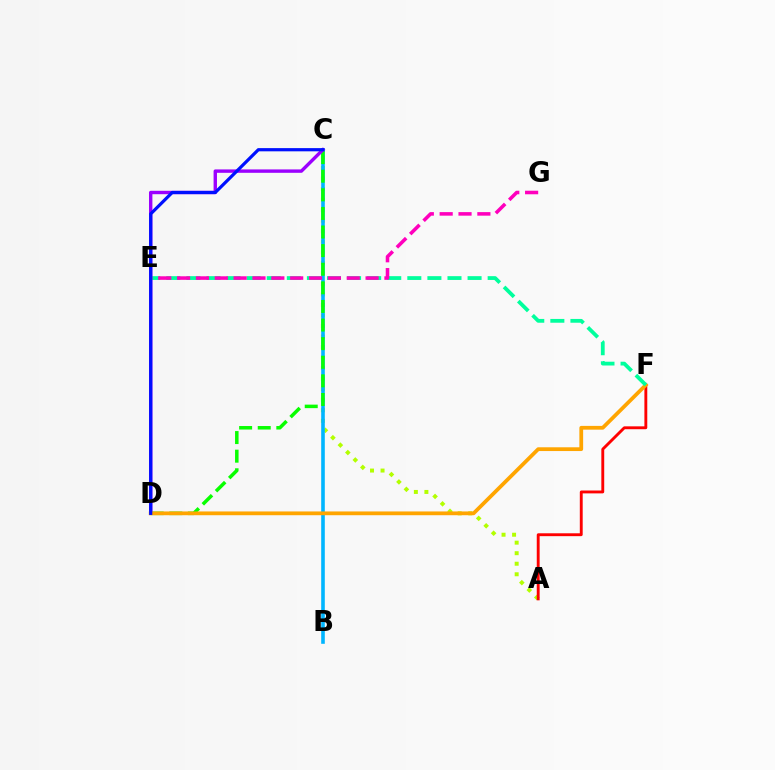{('A', 'C'): [{'color': '#b3ff00', 'line_style': 'dotted', 'thickness': 2.86}], ('B', 'C'): [{'color': '#00b5ff', 'line_style': 'solid', 'thickness': 2.6}], ('A', 'F'): [{'color': '#ff0000', 'line_style': 'solid', 'thickness': 2.07}], ('C', 'D'): [{'color': '#08ff00', 'line_style': 'dashed', 'thickness': 2.53}, {'color': '#9b00ff', 'line_style': 'solid', 'thickness': 2.44}, {'color': '#0010ff', 'line_style': 'solid', 'thickness': 2.3}], ('D', 'F'): [{'color': '#ffa500', 'line_style': 'solid', 'thickness': 2.71}], ('E', 'F'): [{'color': '#00ff9d', 'line_style': 'dashed', 'thickness': 2.73}], ('E', 'G'): [{'color': '#ff00bd', 'line_style': 'dashed', 'thickness': 2.56}]}